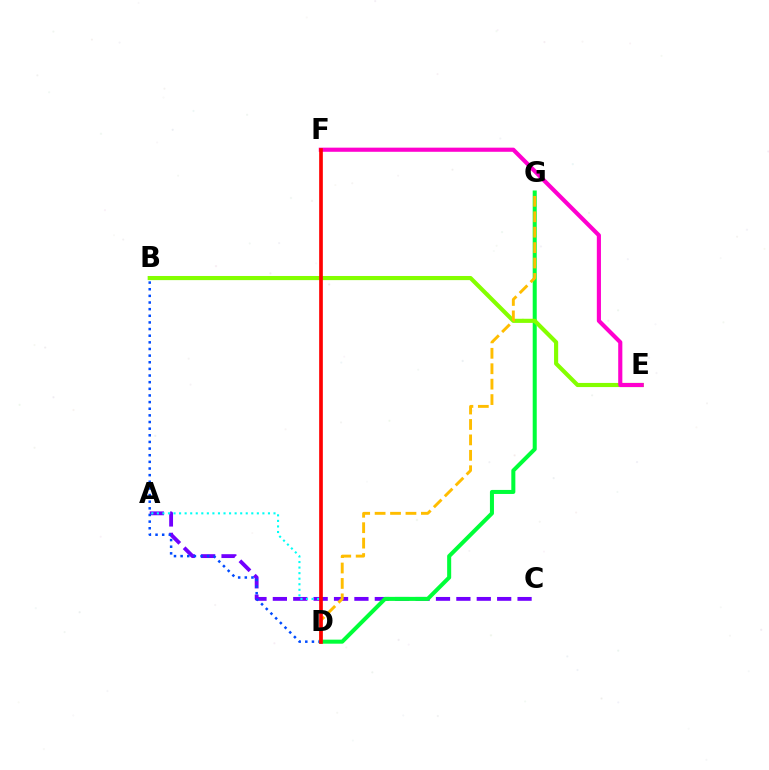{('A', 'C'): [{'color': '#7200ff', 'line_style': 'dashed', 'thickness': 2.77}], ('D', 'G'): [{'color': '#00ff39', 'line_style': 'solid', 'thickness': 2.9}, {'color': '#ffbd00', 'line_style': 'dashed', 'thickness': 2.1}], ('B', 'E'): [{'color': '#84ff00', 'line_style': 'solid', 'thickness': 2.98}], ('B', 'D'): [{'color': '#004bff', 'line_style': 'dotted', 'thickness': 1.8}], ('E', 'F'): [{'color': '#ff00cf', 'line_style': 'solid', 'thickness': 2.98}], ('A', 'D'): [{'color': '#00fff6', 'line_style': 'dotted', 'thickness': 1.51}], ('D', 'F'): [{'color': '#ff0000', 'line_style': 'solid', 'thickness': 2.64}]}